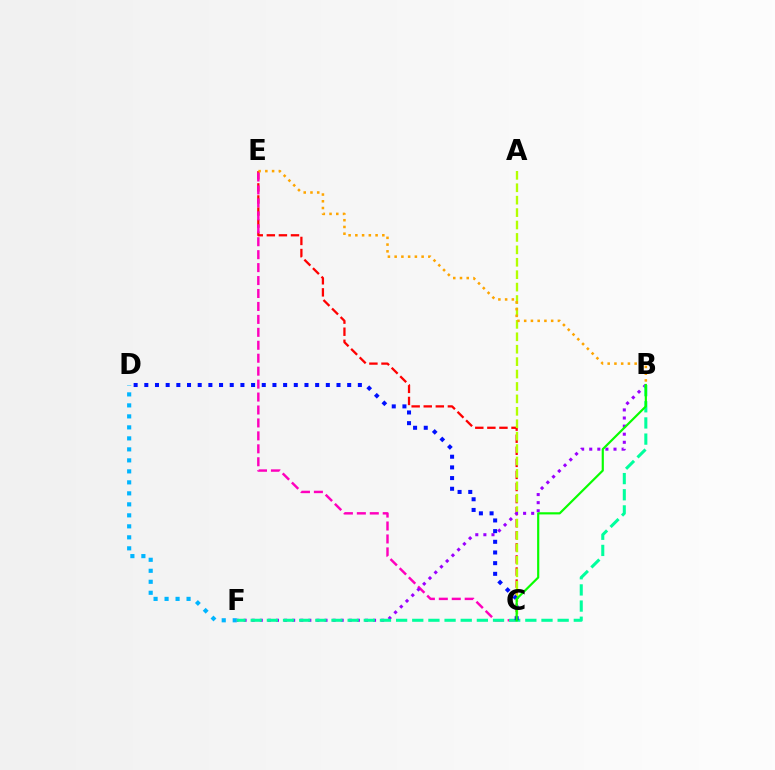{('D', 'F'): [{'color': '#00b5ff', 'line_style': 'dotted', 'thickness': 2.99}], ('C', 'E'): [{'color': '#ff0000', 'line_style': 'dashed', 'thickness': 1.64}, {'color': '#ff00bd', 'line_style': 'dashed', 'thickness': 1.76}], ('A', 'C'): [{'color': '#b3ff00', 'line_style': 'dashed', 'thickness': 1.69}], ('B', 'F'): [{'color': '#9b00ff', 'line_style': 'dotted', 'thickness': 2.2}, {'color': '#00ff9d', 'line_style': 'dashed', 'thickness': 2.19}], ('B', 'E'): [{'color': '#ffa500', 'line_style': 'dotted', 'thickness': 1.83}], ('C', 'D'): [{'color': '#0010ff', 'line_style': 'dotted', 'thickness': 2.9}], ('B', 'C'): [{'color': '#08ff00', 'line_style': 'solid', 'thickness': 1.56}]}